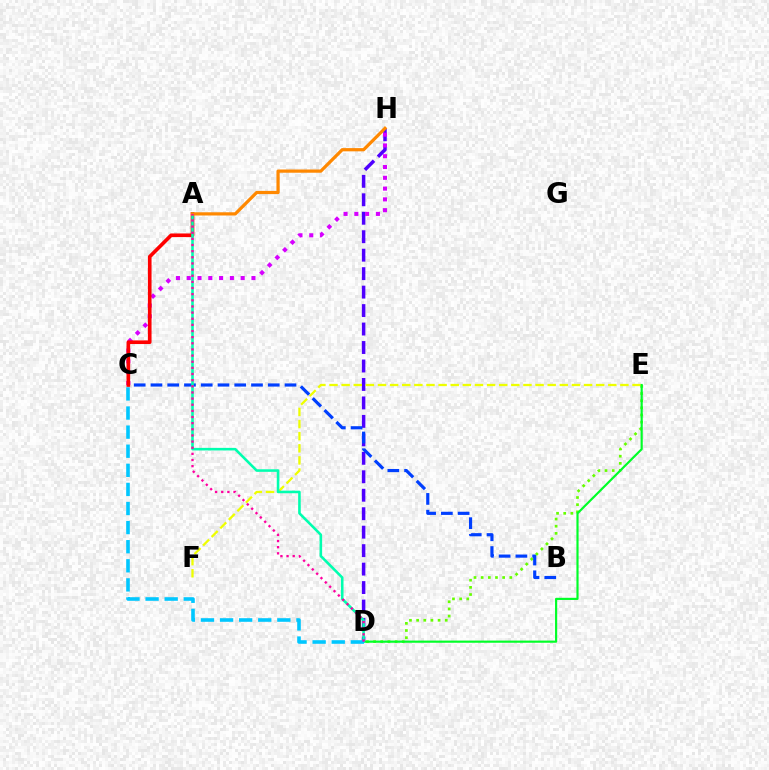{('D', 'H'): [{'color': '#4f00ff', 'line_style': 'dashed', 'thickness': 2.51}], ('D', 'E'): [{'color': '#66ff00', 'line_style': 'dotted', 'thickness': 1.94}, {'color': '#00ff27', 'line_style': 'solid', 'thickness': 1.56}], ('C', 'H'): [{'color': '#d600ff', 'line_style': 'dotted', 'thickness': 2.93}], ('E', 'F'): [{'color': '#eeff00', 'line_style': 'dashed', 'thickness': 1.65}], ('B', 'C'): [{'color': '#003fff', 'line_style': 'dashed', 'thickness': 2.28}], ('A', 'C'): [{'color': '#ff0000', 'line_style': 'solid', 'thickness': 2.62}], ('A', 'D'): [{'color': '#00ffaf', 'line_style': 'solid', 'thickness': 1.86}, {'color': '#ff00a0', 'line_style': 'dotted', 'thickness': 1.67}], ('A', 'H'): [{'color': '#ff8800', 'line_style': 'solid', 'thickness': 2.32}], ('C', 'D'): [{'color': '#00c7ff', 'line_style': 'dashed', 'thickness': 2.59}]}